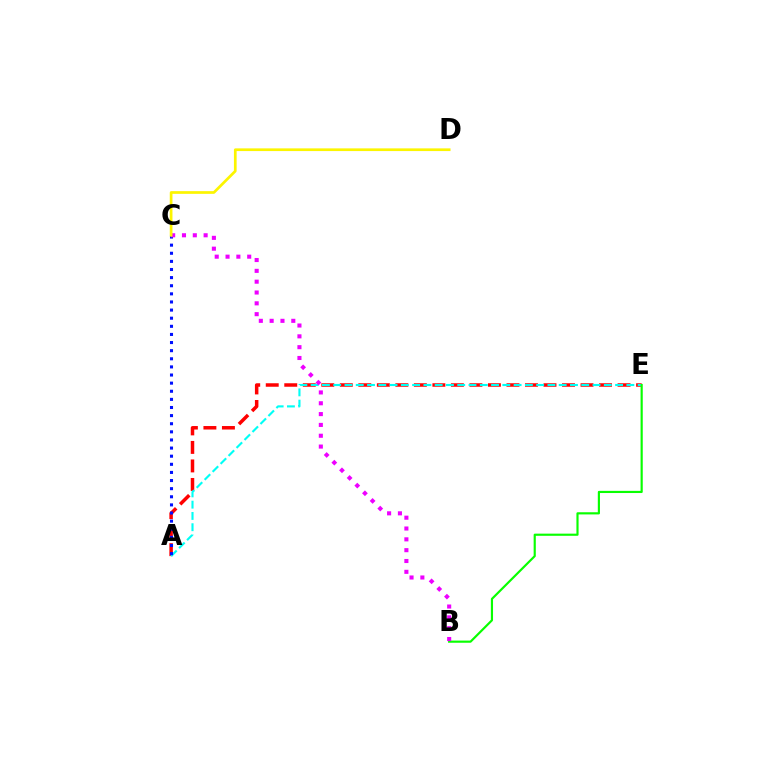{('A', 'E'): [{'color': '#ff0000', 'line_style': 'dashed', 'thickness': 2.52}, {'color': '#00fff6', 'line_style': 'dashed', 'thickness': 1.53}], ('B', 'E'): [{'color': '#08ff00', 'line_style': 'solid', 'thickness': 1.56}], ('A', 'C'): [{'color': '#0010ff', 'line_style': 'dotted', 'thickness': 2.21}], ('B', 'C'): [{'color': '#ee00ff', 'line_style': 'dotted', 'thickness': 2.94}], ('C', 'D'): [{'color': '#fcf500', 'line_style': 'solid', 'thickness': 1.95}]}